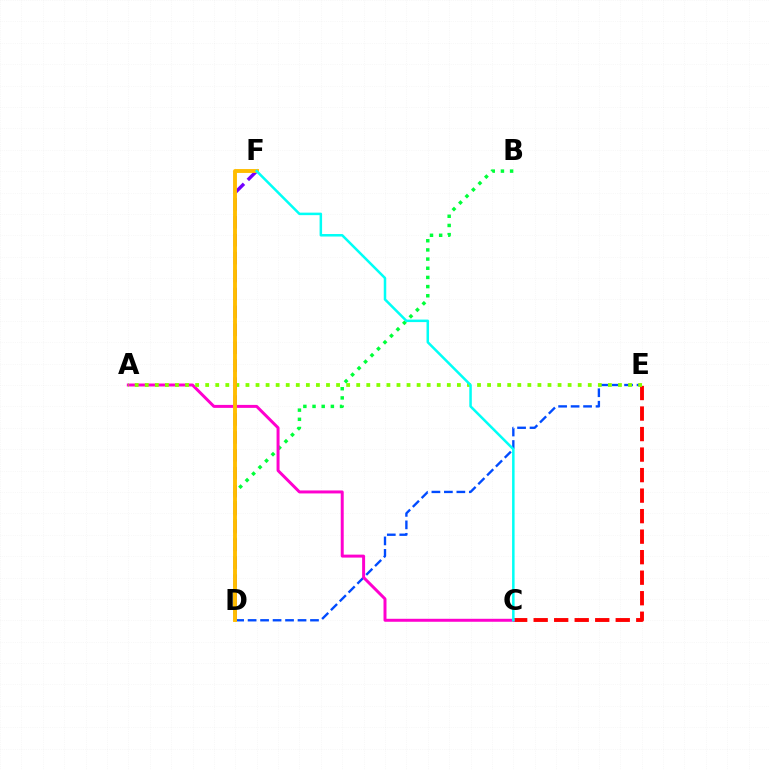{('C', 'E'): [{'color': '#ff0000', 'line_style': 'dashed', 'thickness': 2.79}], ('D', 'E'): [{'color': '#004bff', 'line_style': 'dashed', 'thickness': 1.69}], ('B', 'D'): [{'color': '#00ff39', 'line_style': 'dotted', 'thickness': 2.49}], ('A', 'C'): [{'color': '#ff00cf', 'line_style': 'solid', 'thickness': 2.14}], ('A', 'E'): [{'color': '#84ff00', 'line_style': 'dotted', 'thickness': 2.74}], ('D', 'F'): [{'color': '#7200ff', 'line_style': 'dashed', 'thickness': 2.44}, {'color': '#ffbd00', 'line_style': 'solid', 'thickness': 2.79}], ('C', 'F'): [{'color': '#00fff6', 'line_style': 'solid', 'thickness': 1.81}]}